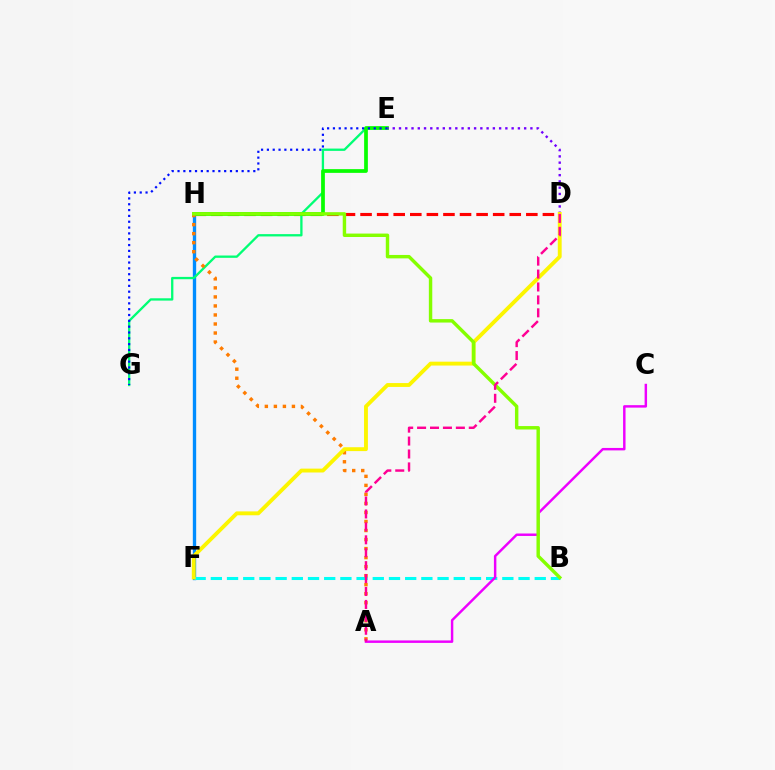{('F', 'H'): [{'color': '#008cff', 'line_style': 'solid', 'thickness': 2.41}], ('B', 'F'): [{'color': '#00fff6', 'line_style': 'dashed', 'thickness': 2.2}], ('D', 'H'): [{'color': '#ff0000', 'line_style': 'dashed', 'thickness': 2.25}], ('E', 'G'): [{'color': '#00ff74', 'line_style': 'solid', 'thickness': 1.66}, {'color': '#0010ff', 'line_style': 'dotted', 'thickness': 1.58}], ('E', 'H'): [{'color': '#08ff00', 'line_style': 'solid', 'thickness': 2.68}], ('A', 'H'): [{'color': '#ff7c00', 'line_style': 'dotted', 'thickness': 2.45}], ('D', 'E'): [{'color': '#7200ff', 'line_style': 'dotted', 'thickness': 1.7}], ('A', 'C'): [{'color': '#ee00ff', 'line_style': 'solid', 'thickness': 1.77}], ('D', 'F'): [{'color': '#fcf500', 'line_style': 'solid', 'thickness': 2.79}], ('B', 'H'): [{'color': '#84ff00', 'line_style': 'solid', 'thickness': 2.47}], ('A', 'D'): [{'color': '#ff0094', 'line_style': 'dashed', 'thickness': 1.76}]}